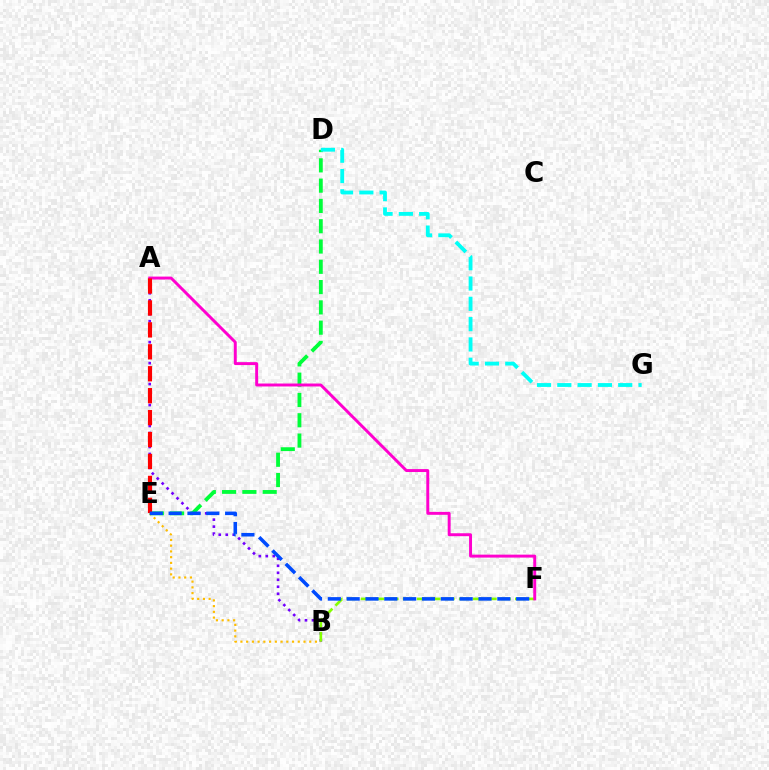{('A', 'B'): [{'color': '#7200ff', 'line_style': 'dotted', 'thickness': 1.9}], ('B', 'F'): [{'color': '#84ff00', 'line_style': 'dashed', 'thickness': 1.91}], ('D', 'E'): [{'color': '#00ff39', 'line_style': 'dashed', 'thickness': 2.76}], ('A', 'F'): [{'color': '#ff00cf', 'line_style': 'solid', 'thickness': 2.12}], ('A', 'E'): [{'color': '#ff0000', 'line_style': 'dashed', 'thickness': 2.98}], ('B', 'E'): [{'color': '#ffbd00', 'line_style': 'dotted', 'thickness': 1.56}], ('E', 'F'): [{'color': '#004bff', 'line_style': 'dashed', 'thickness': 2.56}], ('D', 'G'): [{'color': '#00fff6', 'line_style': 'dashed', 'thickness': 2.76}]}